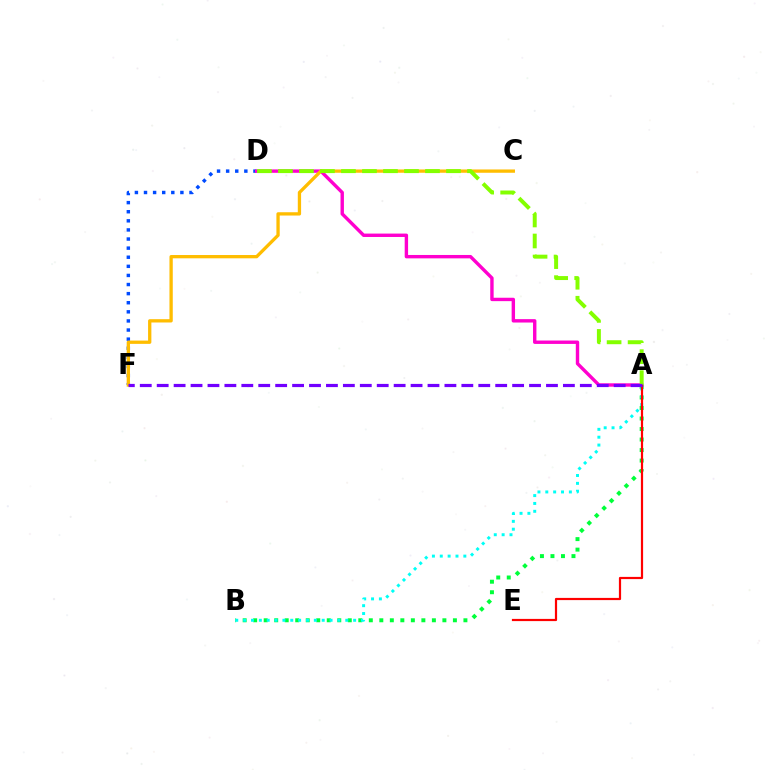{('D', 'F'): [{'color': '#004bff', 'line_style': 'dotted', 'thickness': 2.47}], ('A', 'B'): [{'color': '#00ff39', 'line_style': 'dotted', 'thickness': 2.86}, {'color': '#00fff6', 'line_style': 'dotted', 'thickness': 2.14}], ('A', 'D'): [{'color': '#ff00cf', 'line_style': 'solid', 'thickness': 2.44}, {'color': '#84ff00', 'line_style': 'dashed', 'thickness': 2.85}], ('A', 'E'): [{'color': '#ff0000', 'line_style': 'solid', 'thickness': 1.58}], ('C', 'F'): [{'color': '#ffbd00', 'line_style': 'solid', 'thickness': 2.38}], ('A', 'F'): [{'color': '#7200ff', 'line_style': 'dashed', 'thickness': 2.3}]}